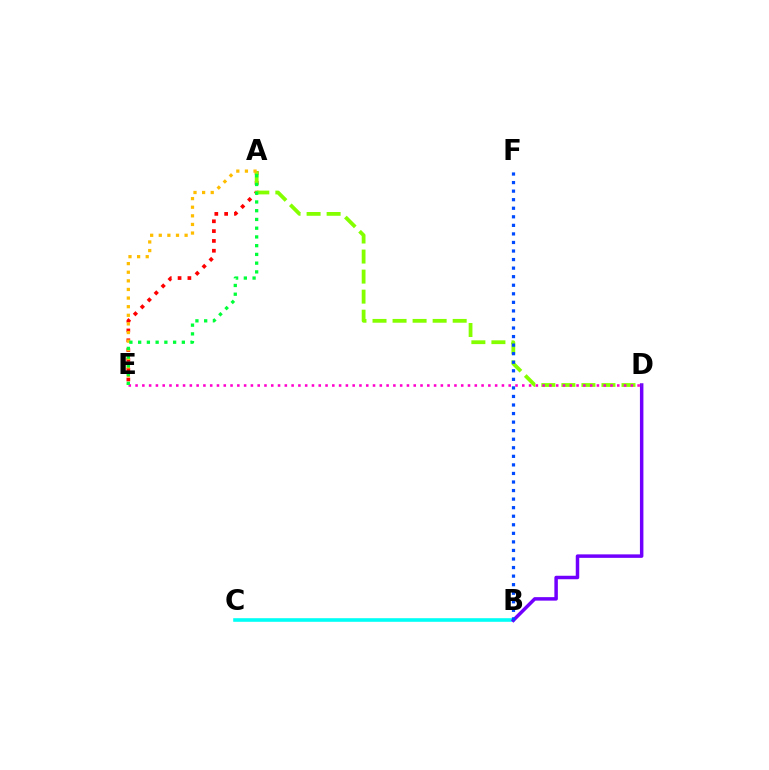{('B', 'C'): [{'color': '#00fff6', 'line_style': 'solid', 'thickness': 2.58}], ('B', 'D'): [{'color': '#7200ff', 'line_style': 'solid', 'thickness': 2.51}], ('A', 'E'): [{'color': '#ff0000', 'line_style': 'dotted', 'thickness': 2.67}, {'color': '#ffbd00', 'line_style': 'dotted', 'thickness': 2.34}, {'color': '#00ff39', 'line_style': 'dotted', 'thickness': 2.37}], ('A', 'D'): [{'color': '#84ff00', 'line_style': 'dashed', 'thickness': 2.72}], ('B', 'F'): [{'color': '#004bff', 'line_style': 'dotted', 'thickness': 2.32}], ('D', 'E'): [{'color': '#ff00cf', 'line_style': 'dotted', 'thickness': 1.84}]}